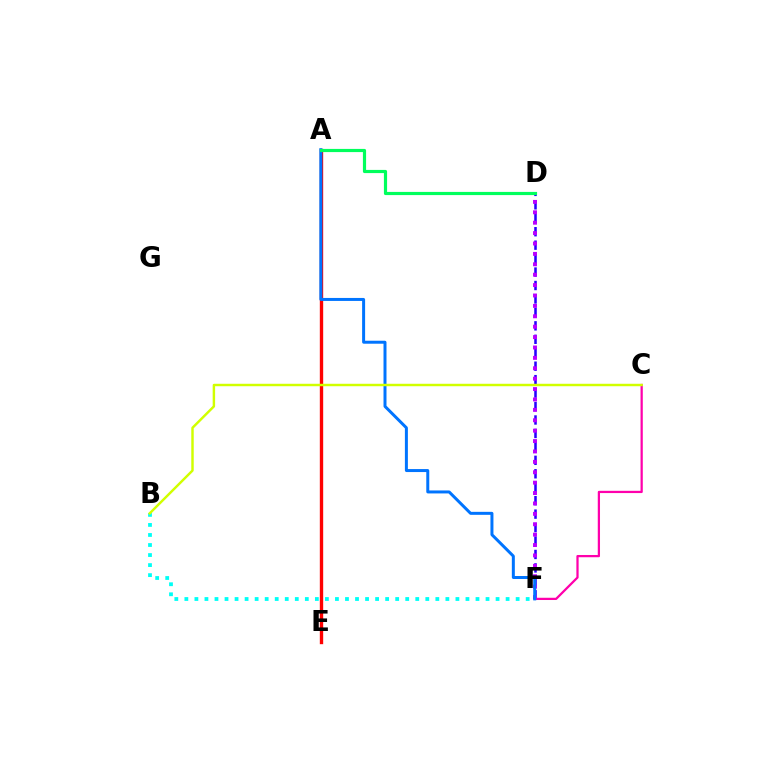{('D', 'F'): [{'color': '#2500ff', 'line_style': 'dashed', 'thickness': 1.83}, {'color': '#b900ff', 'line_style': 'dotted', 'thickness': 2.83}], ('C', 'F'): [{'color': '#ff00ac', 'line_style': 'solid', 'thickness': 1.62}], ('B', 'F'): [{'color': '#00fff6', 'line_style': 'dotted', 'thickness': 2.73}], ('A', 'E'): [{'color': '#ff9400', 'line_style': 'dashed', 'thickness': 2.16}, {'color': '#3dff00', 'line_style': 'dashed', 'thickness': 2.06}, {'color': '#ff0000', 'line_style': 'solid', 'thickness': 2.42}], ('A', 'F'): [{'color': '#0074ff', 'line_style': 'solid', 'thickness': 2.15}], ('A', 'D'): [{'color': '#00ff5c', 'line_style': 'solid', 'thickness': 2.29}], ('B', 'C'): [{'color': '#d1ff00', 'line_style': 'solid', 'thickness': 1.76}]}